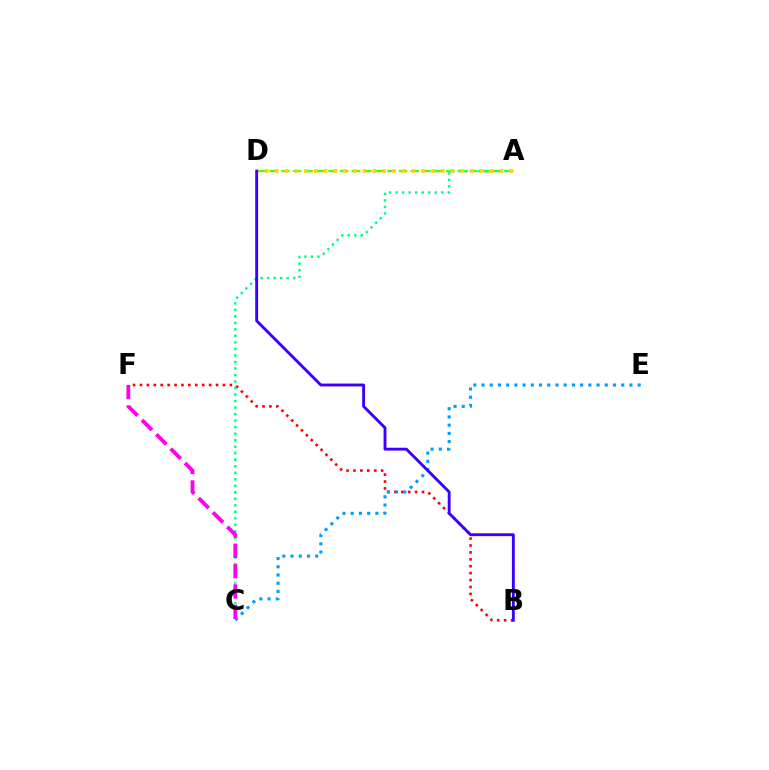{('A', 'D'): [{'color': '#4fff00', 'line_style': 'dashed', 'thickness': 1.6}, {'color': '#ffd500', 'line_style': 'dotted', 'thickness': 2.65}], ('B', 'F'): [{'color': '#ff0000', 'line_style': 'dotted', 'thickness': 1.88}], ('A', 'C'): [{'color': '#00ff86', 'line_style': 'dotted', 'thickness': 1.77}], ('C', 'E'): [{'color': '#009eff', 'line_style': 'dotted', 'thickness': 2.23}], ('C', 'F'): [{'color': '#ff00ed', 'line_style': 'dashed', 'thickness': 2.76}], ('B', 'D'): [{'color': '#3700ff', 'line_style': 'solid', 'thickness': 2.06}]}